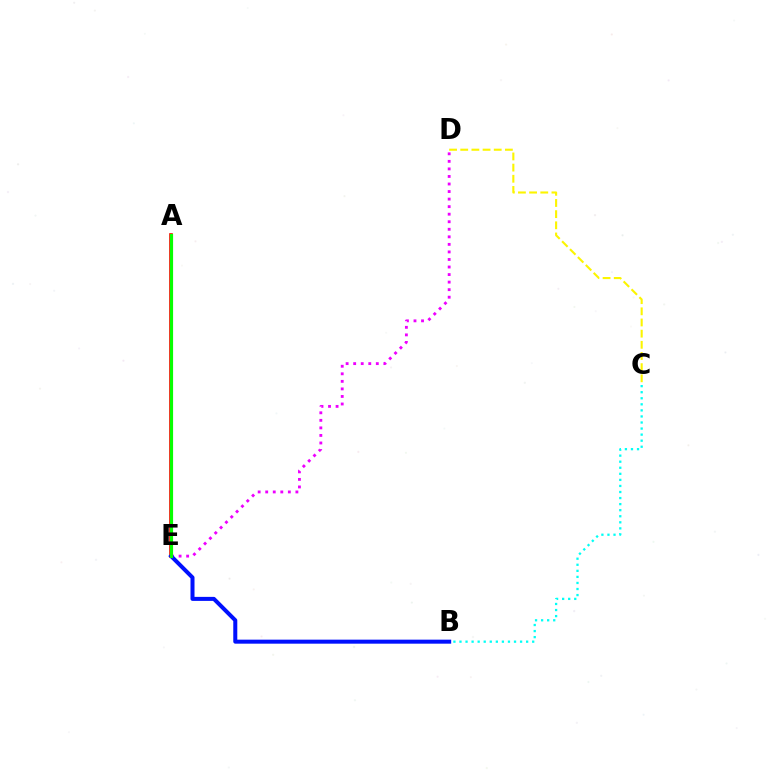{('D', 'E'): [{'color': '#ee00ff', 'line_style': 'dotted', 'thickness': 2.05}], ('B', 'C'): [{'color': '#00fff6', 'line_style': 'dotted', 'thickness': 1.65}], ('A', 'E'): [{'color': '#ff0000', 'line_style': 'solid', 'thickness': 2.62}, {'color': '#08ff00', 'line_style': 'solid', 'thickness': 2.29}], ('B', 'E'): [{'color': '#0010ff', 'line_style': 'solid', 'thickness': 2.89}], ('C', 'D'): [{'color': '#fcf500', 'line_style': 'dashed', 'thickness': 1.52}]}